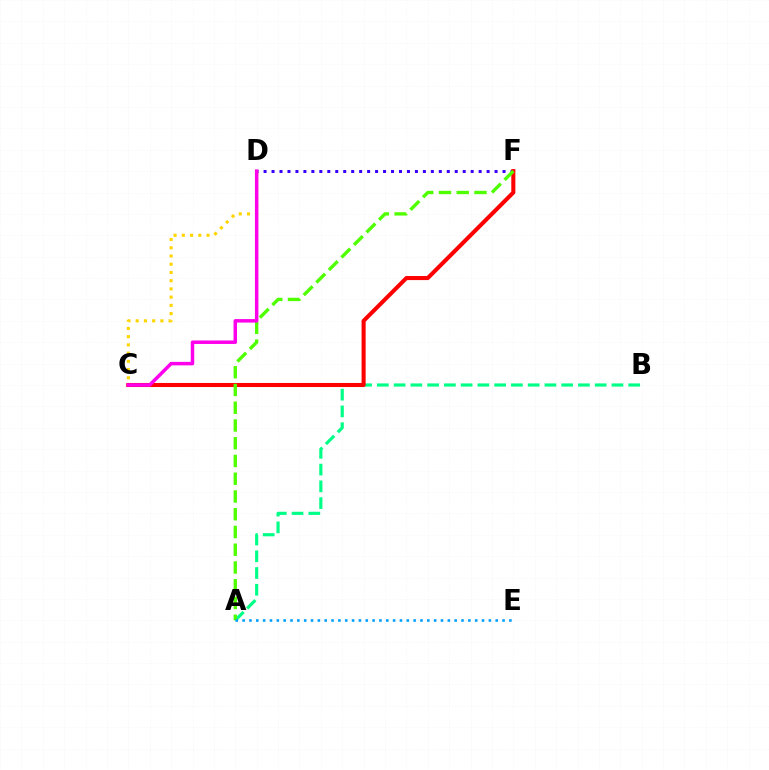{('D', 'F'): [{'color': '#3700ff', 'line_style': 'dotted', 'thickness': 2.16}], ('A', 'B'): [{'color': '#00ff86', 'line_style': 'dashed', 'thickness': 2.28}], ('C', 'F'): [{'color': '#ff0000', 'line_style': 'solid', 'thickness': 2.93}], ('A', 'F'): [{'color': '#4fff00', 'line_style': 'dashed', 'thickness': 2.41}], ('C', 'D'): [{'color': '#ffd500', 'line_style': 'dotted', 'thickness': 2.24}, {'color': '#ff00ed', 'line_style': 'solid', 'thickness': 2.51}], ('A', 'E'): [{'color': '#009eff', 'line_style': 'dotted', 'thickness': 1.86}]}